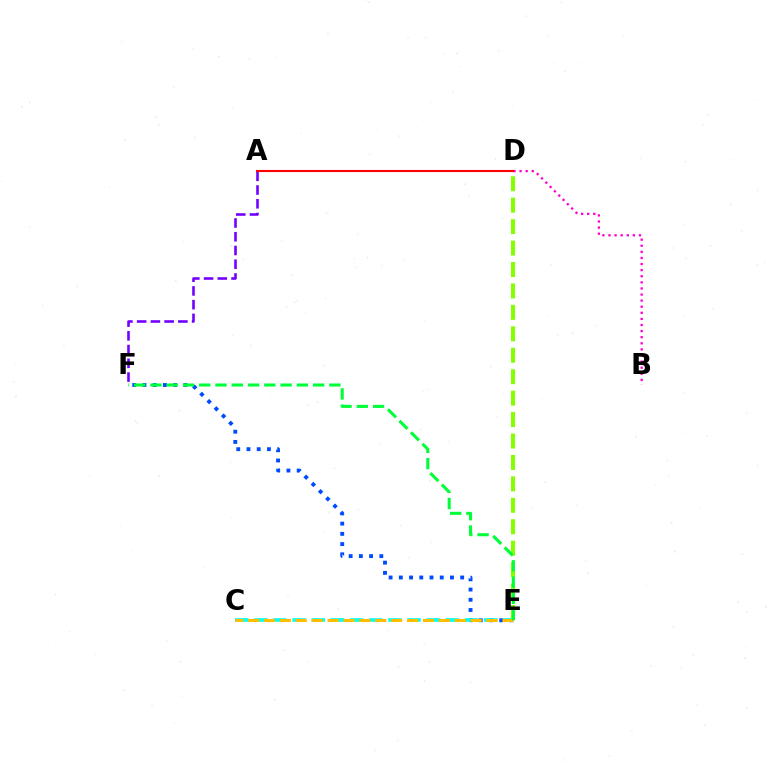{('E', 'F'): [{'color': '#004bff', 'line_style': 'dotted', 'thickness': 2.78}, {'color': '#00ff39', 'line_style': 'dashed', 'thickness': 2.21}], ('A', 'F'): [{'color': '#7200ff', 'line_style': 'dashed', 'thickness': 1.87}], ('C', 'E'): [{'color': '#00fff6', 'line_style': 'dashed', 'thickness': 2.6}, {'color': '#ffbd00', 'line_style': 'dashed', 'thickness': 2.16}], ('B', 'D'): [{'color': '#ff00cf', 'line_style': 'dotted', 'thickness': 1.66}], ('A', 'D'): [{'color': '#ff0000', 'line_style': 'solid', 'thickness': 1.52}], ('D', 'E'): [{'color': '#84ff00', 'line_style': 'dashed', 'thickness': 2.91}]}